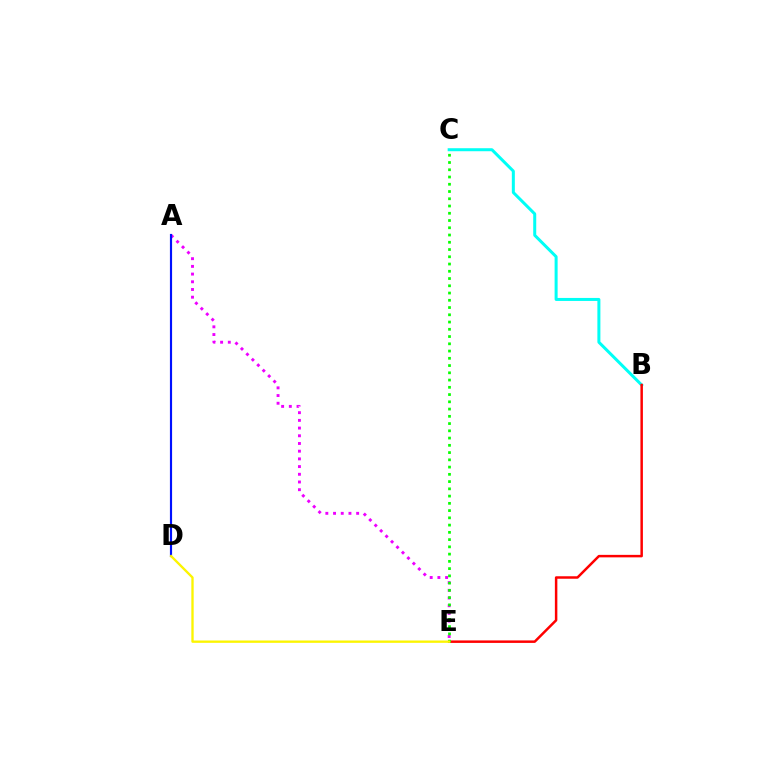{('B', 'C'): [{'color': '#00fff6', 'line_style': 'solid', 'thickness': 2.17}], ('A', 'E'): [{'color': '#ee00ff', 'line_style': 'dotted', 'thickness': 2.09}], ('A', 'D'): [{'color': '#0010ff', 'line_style': 'solid', 'thickness': 1.56}], ('B', 'E'): [{'color': '#ff0000', 'line_style': 'solid', 'thickness': 1.79}], ('C', 'E'): [{'color': '#08ff00', 'line_style': 'dotted', 'thickness': 1.97}], ('D', 'E'): [{'color': '#fcf500', 'line_style': 'solid', 'thickness': 1.68}]}